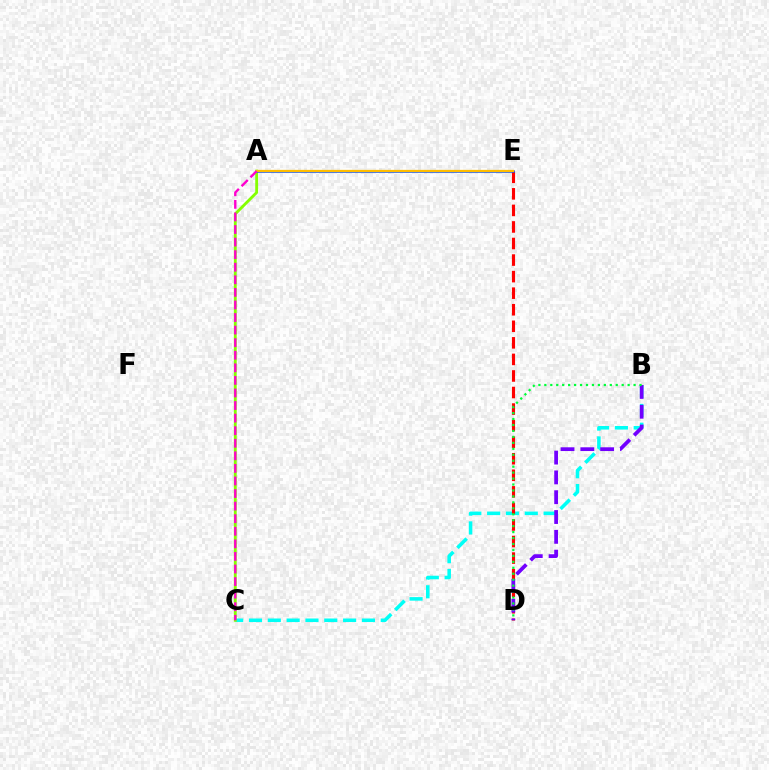{('B', 'C'): [{'color': '#00fff6', 'line_style': 'dashed', 'thickness': 2.56}], ('A', 'C'): [{'color': '#84ff00', 'line_style': 'solid', 'thickness': 2.06}, {'color': '#ff00cf', 'line_style': 'dashed', 'thickness': 1.71}], ('D', 'E'): [{'color': '#ff0000', 'line_style': 'dashed', 'thickness': 2.25}], ('B', 'D'): [{'color': '#7200ff', 'line_style': 'dashed', 'thickness': 2.69}, {'color': '#00ff39', 'line_style': 'dotted', 'thickness': 1.62}], ('A', 'E'): [{'color': '#004bff', 'line_style': 'solid', 'thickness': 1.8}, {'color': '#ffbd00', 'line_style': 'solid', 'thickness': 1.64}]}